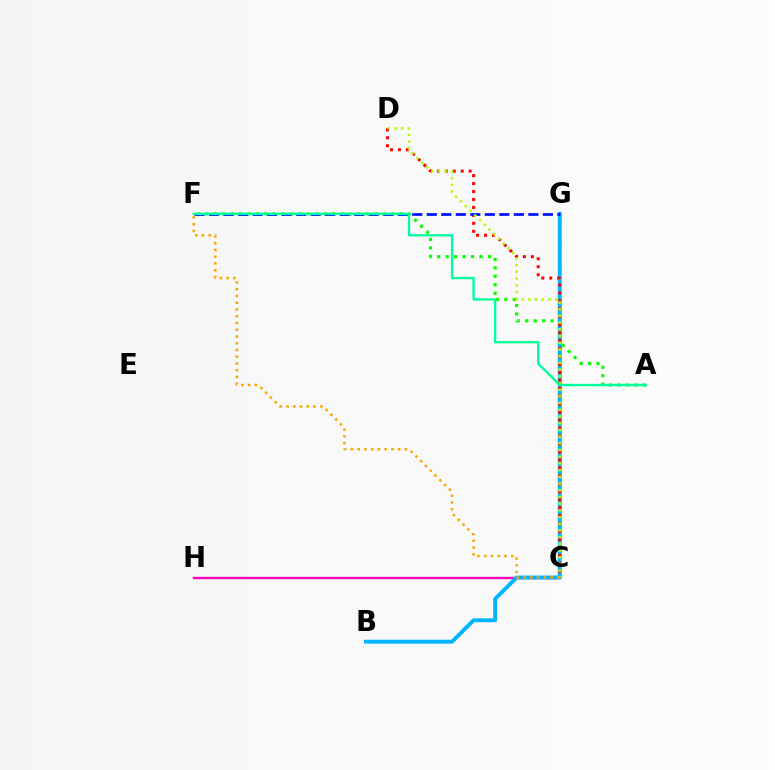{('A', 'F'): [{'color': '#08ff00', 'line_style': 'dotted', 'thickness': 2.3}, {'color': '#00ff9d', 'line_style': 'solid', 'thickness': 1.7}], ('C', 'H'): [{'color': '#ff00bd', 'line_style': 'solid', 'thickness': 1.71}], ('C', 'G'): [{'color': '#9b00ff', 'line_style': 'dashed', 'thickness': 1.63}], ('B', 'G'): [{'color': '#00b5ff', 'line_style': 'solid', 'thickness': 2.8}], ('C', 'D'): [{'color': '#ff0000', 'line_style': 'dotted', 'thickness': 2.16}, {'color': '#b3ff00', 'line_style': 'dotted', 'thickness': 1.82}], ('F', 'G'): [{'color': '#0010ff', 'line_style': 'dashed', 'thickness': 1.97}], ('C', 'F'): [{'color': '#ffa500', 'line_style': 'dotted', 'thickness': 1.84}]}